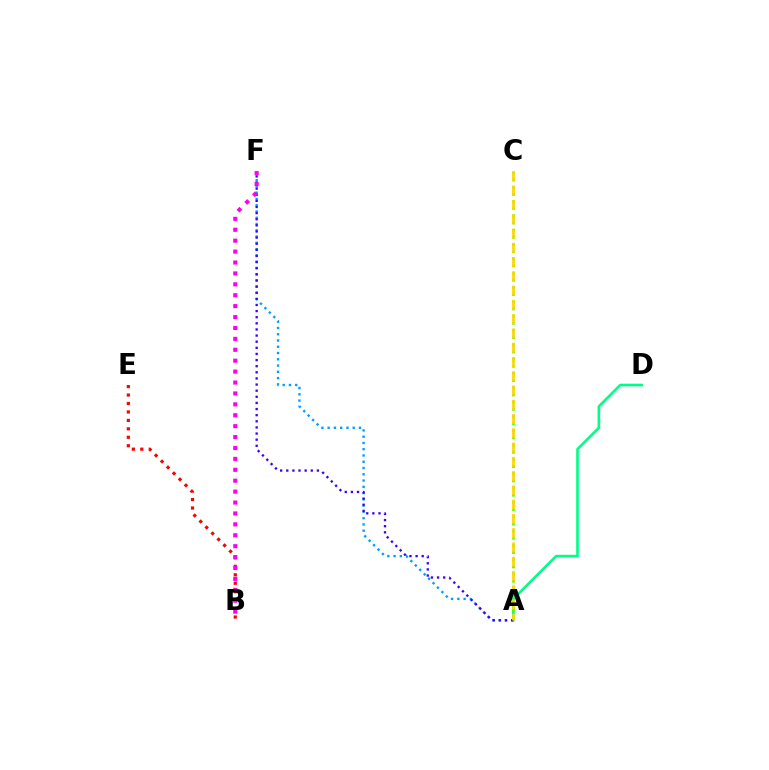{('A', 'D'): [{'color': '#00ff86', 'line_style': 'solid', 'thickness': 1.9}], ('A', 'F'): [{'color': '#009eff', 'line_style': 'dotted', 'thickness': 1.7}, {'color': '#3700ff', 'line_style': 'dotted', 'thickness': 1.66}], ('B', 'E'): [{'color': '#ff0000', 'line_style': 'dotted', 'thickness': 2.3}], ('A', 'C'): [{'color': '#4fff00', 'line_style': 'dotted', 'thickness': 1.95}, {'color': '#ffd500', 'line_style': 'dashed', 'thickness': 1.94}], ('B', 'F'): [{'color': '#ff00ed', 'line_style': 'dotted', 'thickness': 2.96}]}